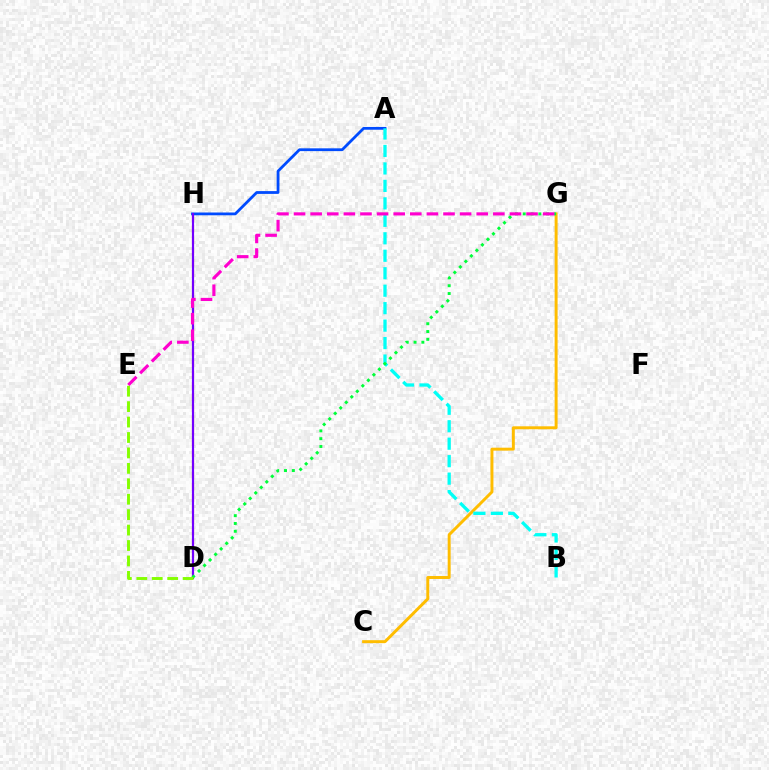{('D', 'H'): [{'color': '#ff0000', 'line_style': 'dashed', 'thickness': 1.52}, {'color': '#7200ff', 'line_style': 'solid', 'thickness': 1.55}], ('A', 'H'): [{'color': '#004bff', 'line_style': 'solid', 'thickness': 2.01}], ('C', 'G'): [{'color': '#ffbd00', 'line_style': 'solid', 'thickness': 2.13}], ('A', 'B'): [{'color': '#00fff6', 'line_style': 'dashed', 'thickness': 2.37}], ('D', 'G'): [{'color': '#00ff39', 'line_style': 'dotted', 'thickness': 2.12}], ('E', 'G'): [{'color': '#ff00cf', 'line_style': 'dashed', 'thickness': 2.26}], ('D', 'E'): [{'color': '#84ff00', 'line_style': 'dashed', 'thickness': 2.1}]}